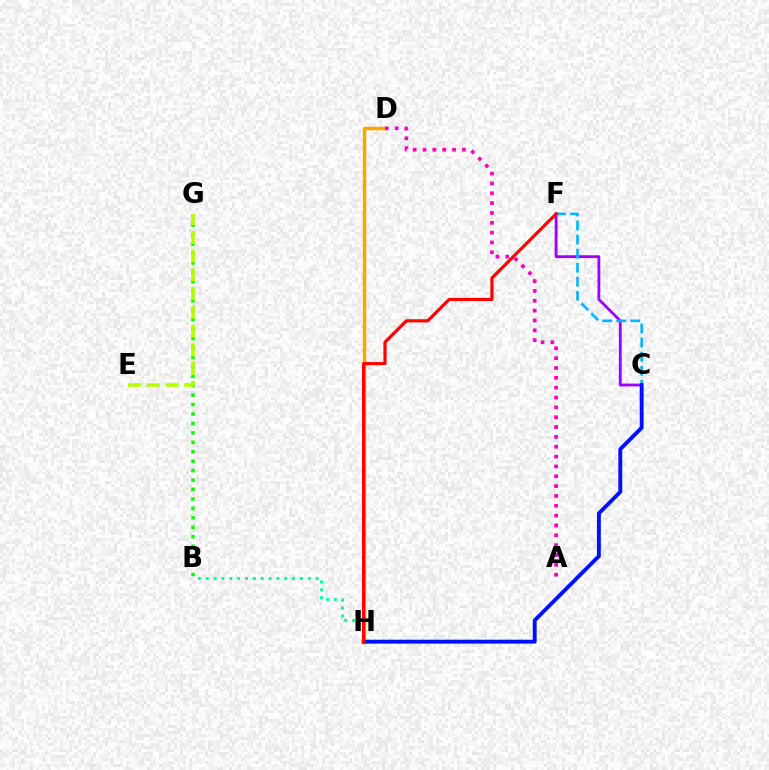{('B', 'G'): [{'color': '#08ff00', 'line_style': 'dotted', 'thickness': 2.56}], ('C', 'F'): [{'color': '#9b00ff', 'line_style': 'solid', 'thickness': 2.03}, {'color': '#00b5ff', 'line_style': 'dashed', 'thickness': 1.91}], ('D', 'H'): [{'color': '#ffa500', 'line_style': 'solid', 'thickness': 2.48}], ('B', 'H'): [{'color': '#00ff9d', 'line_style': 'dotted', 'thickness': 2.13}], ('C', 'H'): [{'color': '#0010ff', 'line_style': 'solid', 'thickness': 2.79}], ('F', 'H'): [{'color': '#ff0000', 'line_style': 'solid', 'thickness': 2.29}], ('E', 'G'): [{'color': '#b3ff00', 'line_style': 'dashed', 'thickness': 2.55}], ('A', 'D'): [{'color': '#ff00bd', 'line_style': 'dotted', 'thickness': 2.67}]}